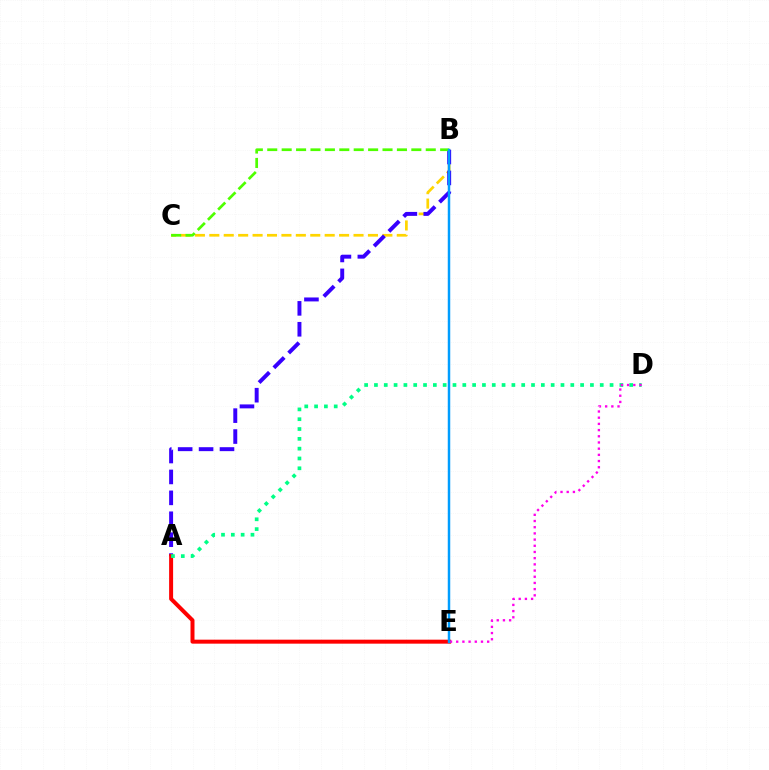{('B', 'C'): [{'color': '#ffd500', 'line_style': 'dashed', 'thickness': 1.96}, {'color': '#4fff00', 'line_style': 'dashed', 'thickness': 1.96}], ('A', 'B'): [{'color': '#3700ff', 'line_style': 'dashed', 'thickness': 2.84}], ('A', 'E'): [{'color': '#ff0000', 'line_style': 'solid', 'thickness': 2.87}], ('A', 'D'): [{'color': '#00ff86', 'line_style': 'dotted', 'thickness': 2.67}], ('D', 'E'): [{'color': '#ff00ed', 'line_style': 'dotted', 'thickness': 1.68}], ('B', 'E'): [{'color': '#009eff', 'line_style': 'solid', 'thickness': 1.79}]}